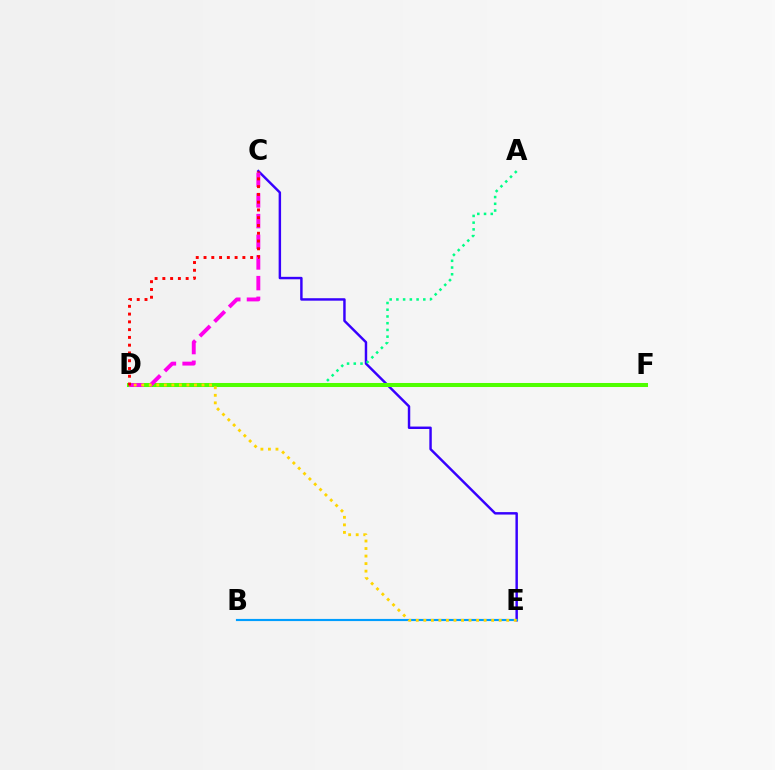{('C', 'E'): [{'color': '#3700ff', 'line_style': 'solid', 'thickness': 1.76}], ('A', 'D'): [{'color': '#00ff86', 'line_style': 'dotted', 'thickness': 1.83}], ('D', 'F'): [{'color': '#4fff00', 'line_style': 'solid', 'thickness': 2.91}], ('B', 'E'): [{'color': '#009eff', 'line_style': 'solid', 'thickness': 1.55}], ('C', 'D'): [{'color': '#ff00ed', 'line_style': 'dashed', 'thickness': 2.81}, {'color': '#ff0000', 'line_style': 'dotted', 'thickness': 2.11}], ('D', 'E'): [{'color': '#ffd500', 'line_style': 'dotted', 'thickness': 2.05}]}